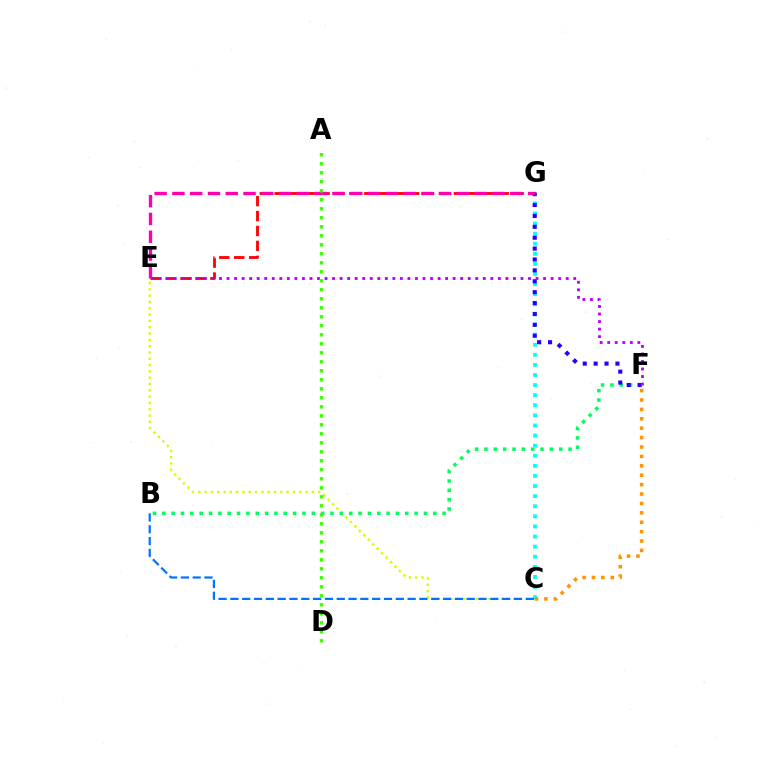{('C', 'E'): [{'color': '#d1ff00', 'line_style': 'dotted', 'thickness': 1.71}], ('B', 'F'): [{'color': '#00ff5c', 'line_style': 'dotted', 'thickness': 2.54}], ('E', 'G'): [{'color': '#ff0000', 'line_style': 'dashed', 'thickness': 2.03}, {'color': '#ff00ac', 'line_style': 'dashed', 'thickness': 2.42}], ('C', 'G'): [{'color': '#00fff6', 'line_style': 'dotted', 'thickness': 2.74}], ('C', 'F'): [{'color': '#ff9400', 'line_style': 'dotted', 'thickness': 2.56}], ('F', 'G'): [{'color': '#2500ff', 'line_style': 'dotted', 'thickness': 2.96}], ('E', 'F'): [{'color': '#b900ff', 'line_style': 'dotted', 'thickness': 2.05}], ('B', 'C'): [{'color': '#0074ff', 'line_style': 'dashed', 'thickness': 1.6}], ('A', 'D'): [{'color': '#3dff00', 'line_style': 'dotted', 'thickness': 2.45}]}